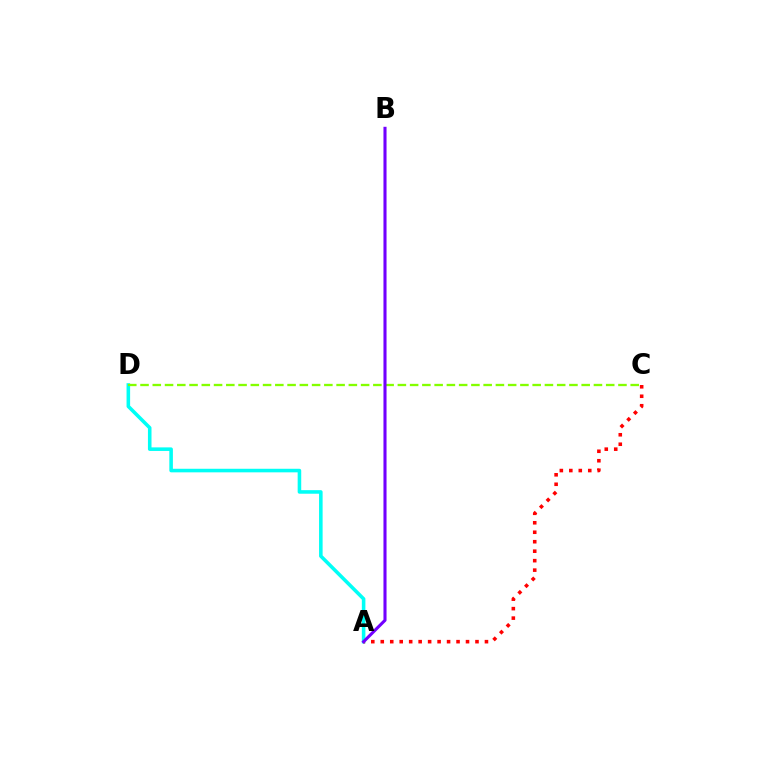{('A', 'D'): [{'color': '#00fff6', 'line_style': 'solid', 'thickness': 2.57}], ('C', 'D'): [{'color': '#84ff00', 'line_style': 'dashed', 'thickness': 1.66}], ('A', 'C'): [{'color': '#ff0000', 'line_style': 'dotted', 'thickness': 2.57}], ('A', 'B'): [{'color': '#7200ff', 'line_style': 'solid', 'thickness': 2.21}]}